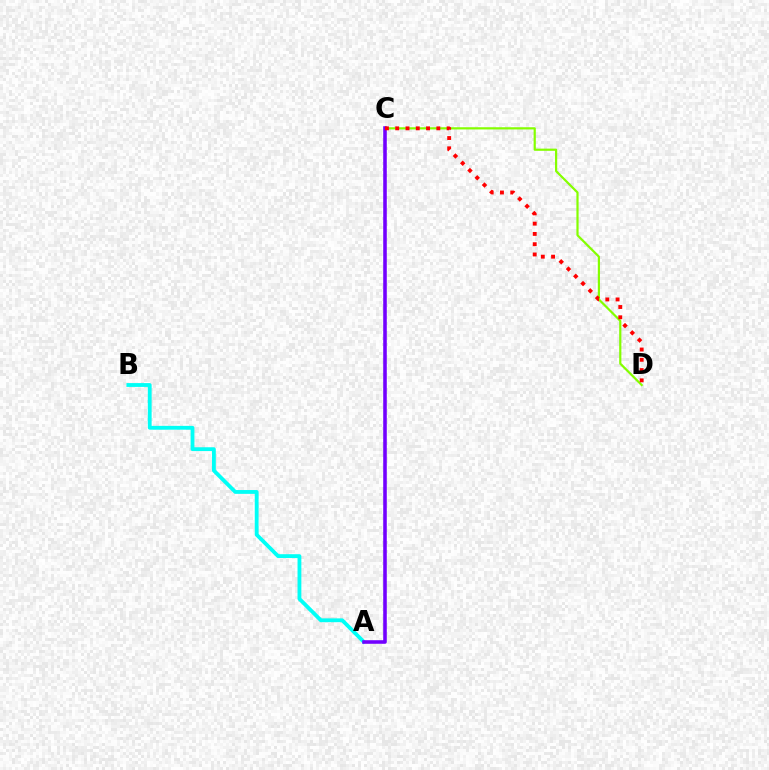{('A', 'B'): [{'color': '#00fff6', 'line_style': 'solid', 'thickness': 2.75}], ('C', 'D'): [{'color': '#84ff00', 'line_style': 'solid', 'thickness': 1.58}, {'color': '#ff0000', 'line_style': 'dotted', 'thickness': 2.79}], ('A', 'C'): [{'color': '#7200ff', 'line_style': 'solid', 'thickness': 2.57}]}